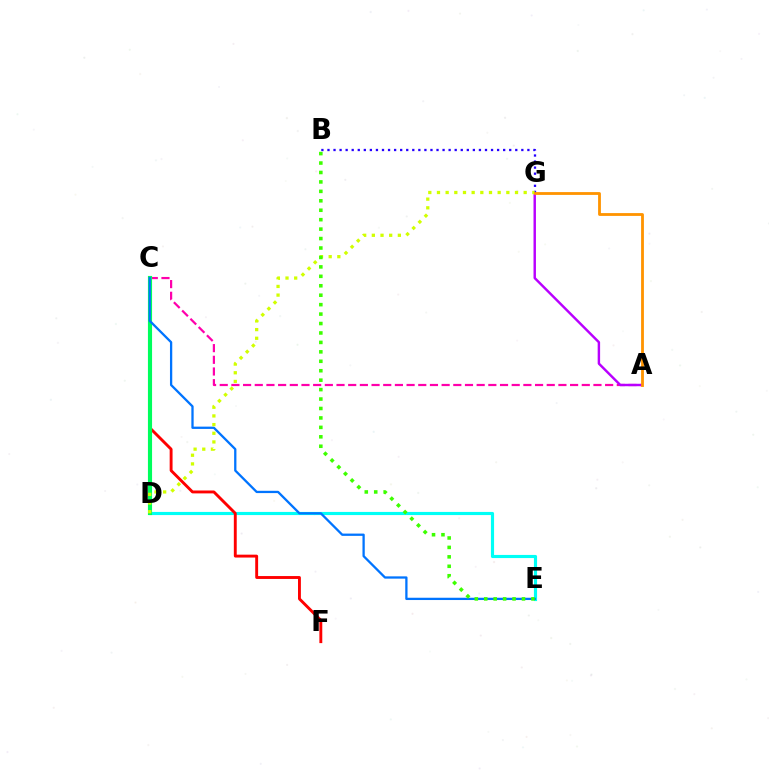{('D', 'E'): [{'color': '#00fff6', 'line_style': 'solid', 'thickness': 2.26}], ('A', 'C'): [{'color': '#ff00ac', 'line_style': 'dashed', 'thickness': 1.59}], ('A', 'G'): [{'color': '#b900ff', 'line_style': 'solid', 'thickness': 1.76}, {'color': '#ff9400', 'line_style': 'solid', 'thickness': 2.02}], ('C', 'F'): [{'color': '#ff0000', 'line_style': 'solid', 'thickness': 2.08}], ('C', 'D'): [{'color': '#00ff5c', 'line_style': 'solid', 'thickness': 2.98}], ('C', 'E'): [{'color': '#0074ff', 'line_style': 'solid', 'thickness': 1.65}], ('B', 'G'): [{'color': '#2500ff', 'line_style': 'dotted', 'thickness': 1.65}], ('D', 'G'): [{'color': '#d1ff00', 'line_style': 'dotted', 'thickness': 2.36}], ('B', 'E'): [{'color': '#3dff00', 'line_style': 'dotted', 'thickness': 2.56}]}